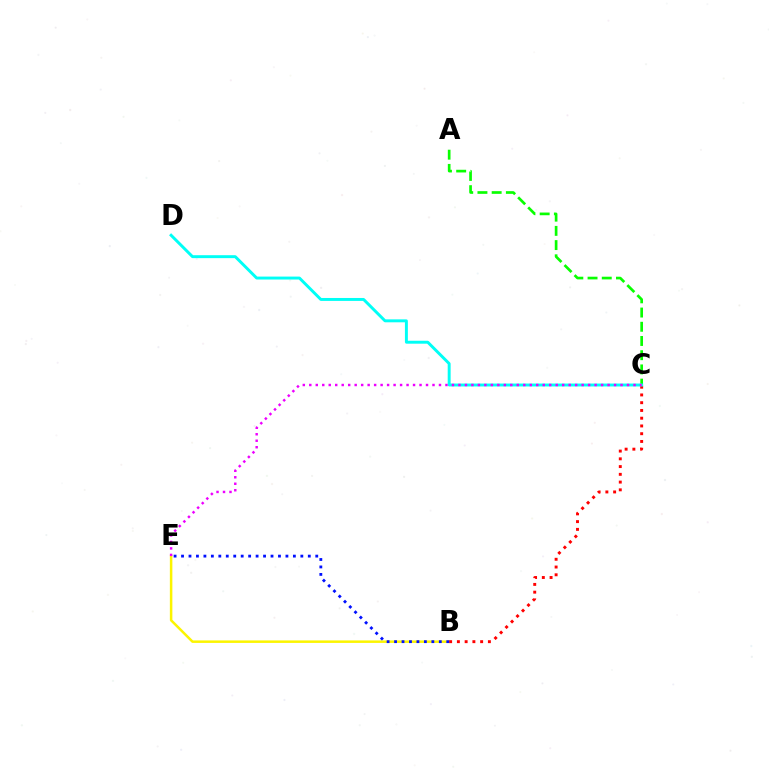{('A', 'C'): [{'color': '#08ff00', 'line_style': 'dashed', 'thickness': 1.93}], ('B', 'E'): [{'color': '#fcf500', 'line_style': 'solid', 'thickness': 1.8}, {'color': '#0010ff', 'line_style': 'dotted', 'thickness': 2.03}], ('B', 'C'): [{'color': '#ff0000', 'line_style': 'dotted', 'thickness': 2.11}], ('C', 'D'): [{'color': '#00fff6', 'line_style': 'solid', 'thickness': 2.11}], ('C', 'E'): [{'color': '#ee00ff', 'line_style': 'dotted', 'thickness': 1.76}]}